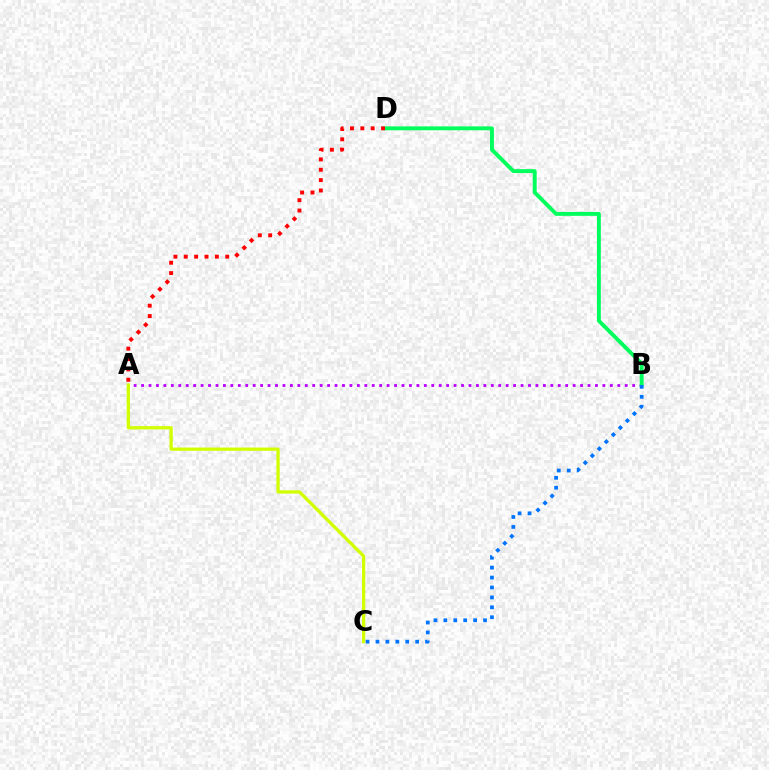{('A', 'B'): [{'color': '#b900ff', 'line_style': 'dotted', 'thickness': 2.02}], ('B', 'D'): [{'color': '#00ff5c', 'line_style': 'solid', 'thickness': 2.81}], ('A', 'C'): [{'color': '#d1ff00', 'line_style': 'solid', 'thickness': 2.36}], ('B', 'C'): [{'color': '#0074ff', 'line_style': 'dotted', 'thickness': 2.7}], ('A', 'D'): [{'color': '#ff0000', 'line_style': 'dotted', 'thickness': 2.82}]}